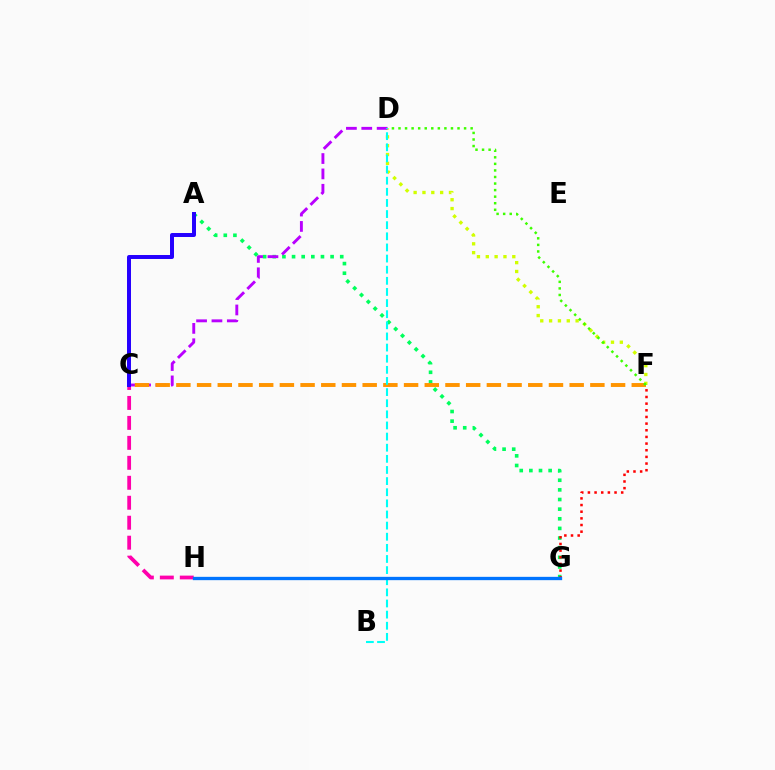{('A', 'G'): [{'color': '#00ff5c', 'line_style': 'dotted', 'thickness': 2.62}], ('D', 'F'): [{'color': '#d1ff00', 'line_style': 'dotted', 'thickness': 2.4}, {'color': '#3dff00', 'line_style': 'dotted', 'thickness': 1.78}], ('C', 'D'): [{'color': '#b900ff', 'line_style': 'dashed', 'thickness': 2.09}], ('F', 'G'): [{'color': '#ff0000', 'line_style': 'dotted', 'thickness': 1.81}], ('C', 'H'): [{'color': '#ff00ac', 'line_style': 'dashed', 'thickness': 2.71}], ('C', 'F'): [{'color': '#ff9400', 'line_style': 'dashed', 'thickness': 2.81}], ('A', 'C'): [{'color': '#2500ff', 'line_style': 'solid', 'thickness': 2.86}], ('B', 'D'): [{'color': '#00fff6', 'line_style': 'dashed', 'thickness': 1.51}], ('G', 'H'): [{'color': '#0074ff', 'line_style': 'solid', 'thickness': 2.39}]}